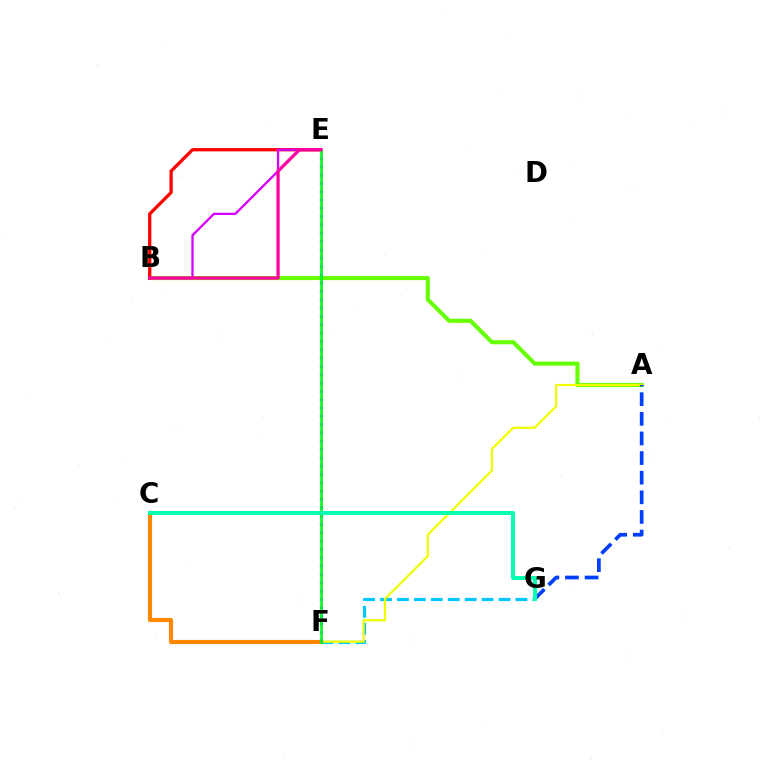{('A', 'B'): [{'color': '#66ff00', 'line_style': 'solid', 'thickness': 2.94}], ('B', 'E'): [{'color': '#ff0000', 'line_style': 'solid', 'thickness': 2.36}, {'color': '#d600ff', 'line_style': 'solid', 'thickness': 1.66}, {'color': '#ff00a0', 'line_style': 'solid', 'thickness': 2.34}], ('F', 'G'): [{'color': '#00c7ff', 'line_style': 'dashed', 'thickness': 2.3}], ('A', 'F'): [{'color': '#eeff00', 'line_style': 'solid', 'thickness': 1.61}], ('C', 'F'): [{'color': '#ff8800', 'line_style': 'solid', 'thickness': 2.97}], ('A', 'G'): [{'color': '#003fff', 'line_style': 'dashed', 'thickness': 2.67}], ('E', 'F'): [{'color': '#4f00ff', 'line_style': 'dotted', 'thickness': 2.26}, {'color': '#00ff27', 'line_style': 'solid', 'thickness': 1.92}], ('C', 'G'): [{'color': '#00ffaf', 'line_style': 'solid', 'thickness': 2.82}]}